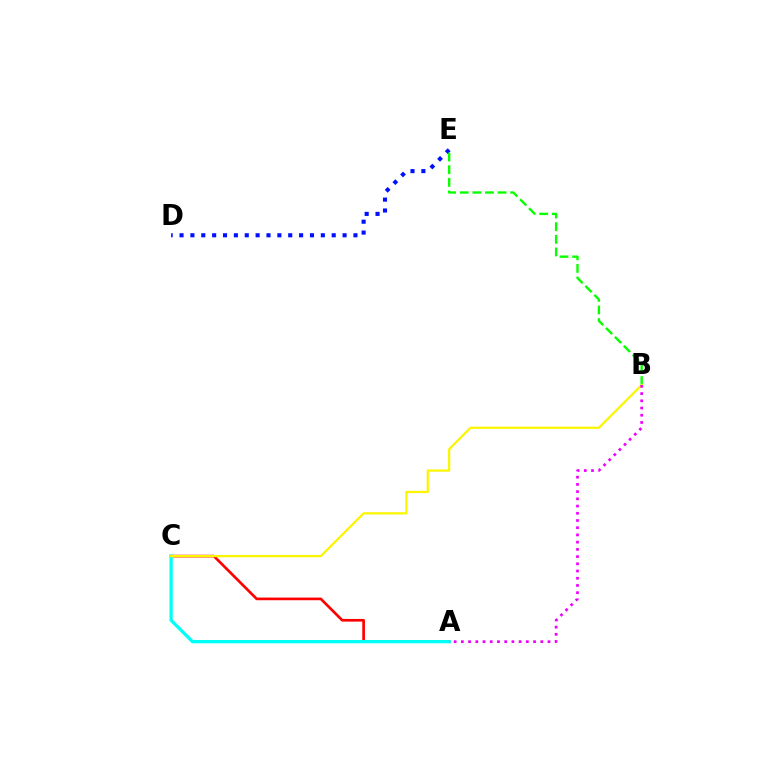{('D', 'E'): [{'color': '#0010ff', 'line_style': 'dotted', 'thickness': 2.95}], ('B', 'E'): [{'color': '#08ff00', 'line_style': 'dashed', 'thickness': 1.71}], ('A', 'C'): [{'color': '#ff0000', 'line_style': 'solid', 'thickness': 1.92}, {'color': '#00fff6', 'line_style': 'solid', 'thickness': 2.36}], ('B', 'C'): [{'color': '#fcf500', 'line_style': 'solid', 'thickness': 1.61}], ('A', 'B'): [{'color': '#ee00ff', 'line_style': 'dotted', 'thickness': 1.96}]}